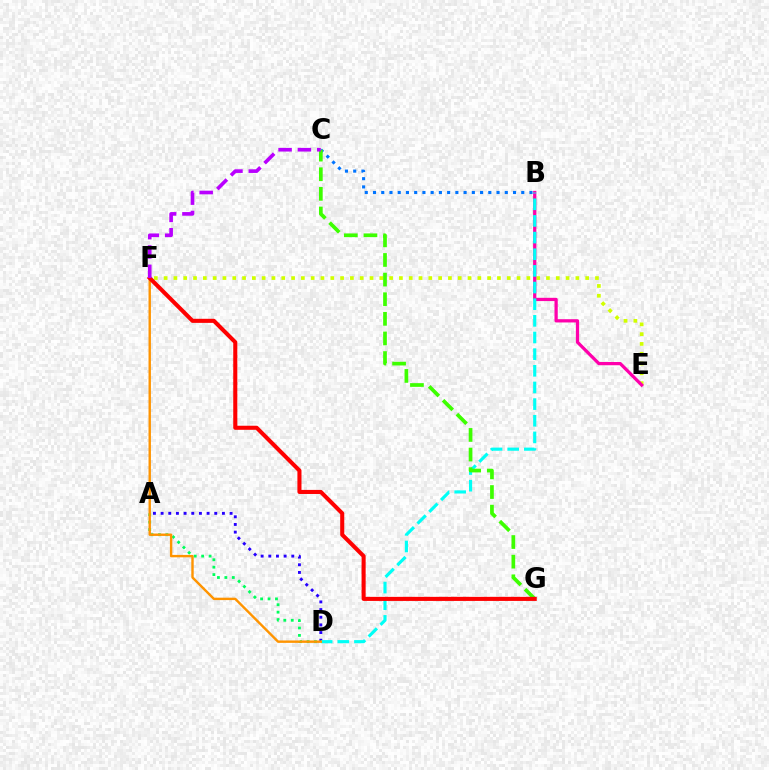{('E', 'F'): [{'color': '#d1ff00', 'line_style': 'dotted', 'thickness': 2.66}], ('A', 'D'): [{'color': '#2500ff', 'line_style': 'dotted', 'thickness': 2.08}, {'color': '#00ff5c', 'line_style': 'dotted', 'thickness': 2.02}], ('B', 'E'): [{'color': '#ff00ac', 'line_style': 'solid', 'thickness': 2.34}], ('B', 'C'): [{'color': '#0074ff', 'line_style': 'dotted', 'thickness': 2.24}], ('B', 'D'): [{'color': '#00fff6', 'line_style': 'dashed', 'thickness': 2.26}], ('C', 'G'): [{'color': '#3dff00', 'line_style': 'dashed', 'thickness': 2.67}], ('D', 'F'): [{'color': '#ff9400', 'line_style': 'solid', 'thickness': 1.73}], ('F', 'G'): [{'color': '#ff0000', 'line_style': 'solid', 'thickness': 2.93}], ('C', 'F'): [{'color': '#b900ff', 'line_style': 'dashed', 'thickness': 2.63}]}